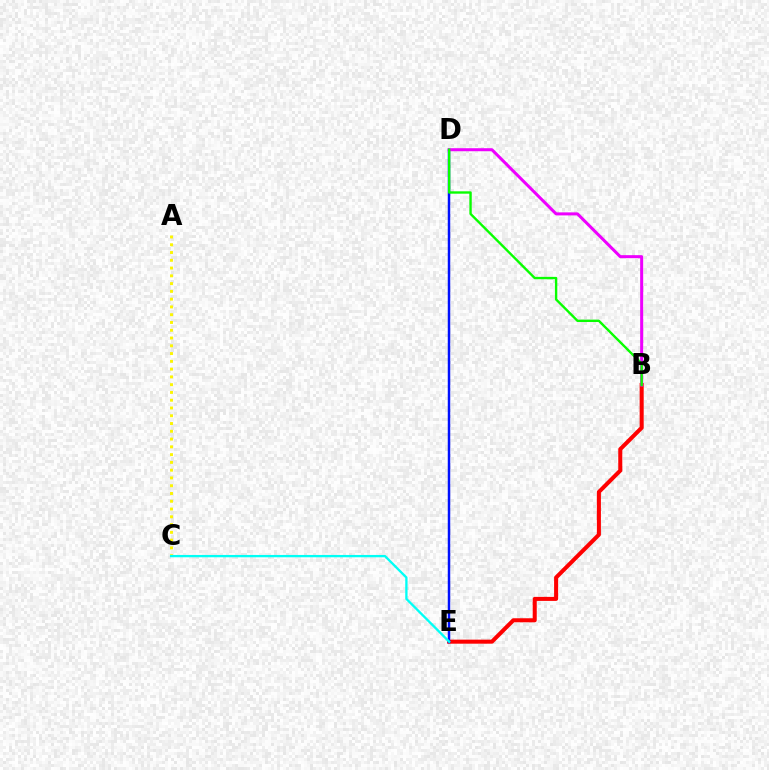{('B', 'E'): [{'color': '#ff0000', 'line_style': 'solid', 'thickness': 2.91}], ('A', 'C'): [{'color': '#fcf500', 'line_style': 'dotted', 'thickness': 2.11}], ('D', 'E'): [{'color': '#0010ff', 'line_style': 'solid', 'thickness': 1.78}], ('B', 'D'): [{'color': '#ee00ff', 'line_style': 'solid', 'thickness': 2.18}, {'color': '#08ff00', 'line_style': 'solid', 'thickness': 1.71}], ('C', 'E'): [{'color': '#00fff6', 'line_style': 'solid', 'thickness': 1.67}]}